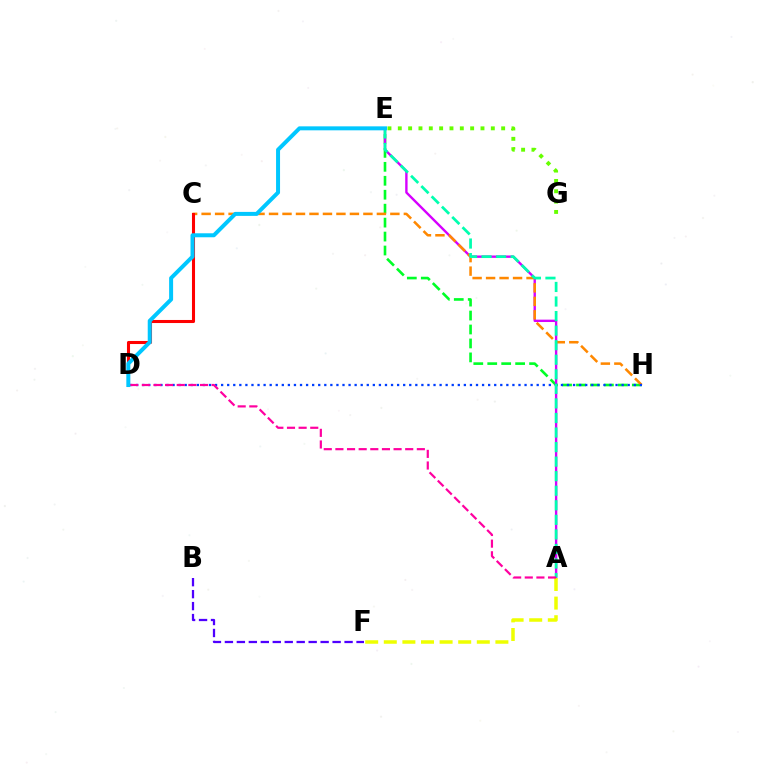{('E', 'H'): [{'color': '#00ff27', 'line_style': 'dashed', 'thickness': 1.89}], ('A', 'E'): [{'color': '#d600ff', 'line_style': 'solid', 'thickness': 1.71}, {'color': '#00ffaf', 'line_style': 'dashed', 'thickness': 1.98}], ('A', 'F'): [{'color': '#eeff00', 'line_style': 'dashed', 'thickness': 2.53}], ('C', 'H'): [{'color': '#ff8800', 'line_style': 'dashed', 'thickness': 1.83}], ('D', 'H'): [{'color': '#003fff', 'line_style': 'dotted', 'thickness': 1.65}], ('C', 'D'): [{'color': '#ff0000', 'line_style': 'solid', 'thickness': 2.2}], ('A', 'D'): [{'color': '#ff00a0', 'line_style': 'dashed', 'thickness': 1.58}], ('E', 'G'): [{'color': '#66ff00', 'line_style': 'dotted', 'thickness': 2.81}], ('B', 'F'): [{'color': '#4f00ff', 'line_style': 'dashed', 'thickness': 1.63}], ('D', 'E'): [{'color': '#00c7ff', 'line_style': 'solid', 'thickness': 2.87}]}